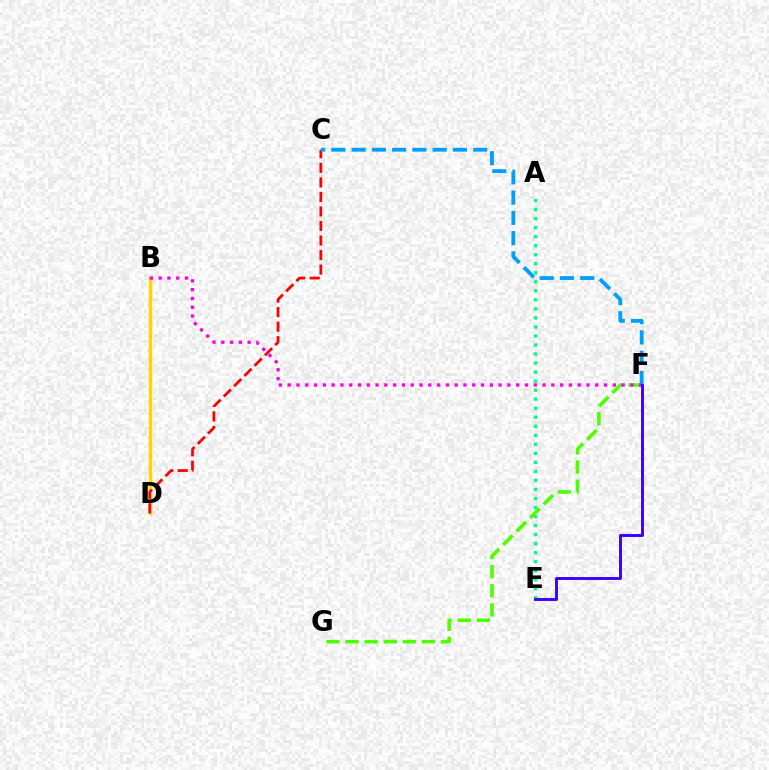{('A', 'E'): [{'color': '#00ff86', 'line_style': 'dotted', 'thickness': 2.45}], ('B', 'D'): [{'color': '#ffd500', 'line_style': 'solid', 'thickness': 2.39}], ('C', 'D'): [{'color': '#ff0000', 'line_style': 'dashed', 'thickness': 1.98}], ('F', 'G'): [{'color': '#4fff00', 'line_style': 'dashed', 'thickness': 2.59}], ('C', 'F'): [{'color': '#009eff', 'line_style': 'dashed', 'thickness': 2.75}], ('B', 'F'): [{'color': '#ff00ed', 'line_style': 'dotted', 'thickness': 2.39}], ('E', 'F'): [{'color': '#3700ff', 'line_style': 'solid', 'thickness': 2.09}]}